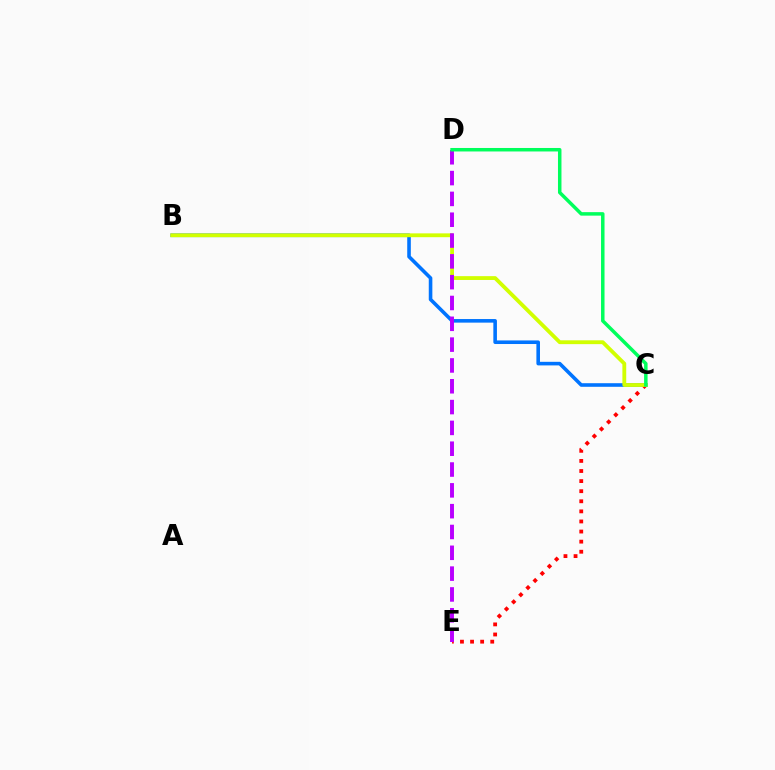{('B', 'C'): [{'color': '#0074ff', 'line_style': 'solid', 'thickness': 2.59}, {'color': '#d1ff00', 'line_style': 'solid', 'thickness': 2.75}], ('C', 'E'): [{'color': '#ff0000', 'line_style': 'dotted', 'thickness': 2.74}], ('D', 'E'): [{'color': '#b900ff', 'line_style': 'dashed', 'thickness': 2.83}], ('C', 'D'): [{'color': '#00ff5c', 'line_style': 'solid', 'thickness': 2.51}]}